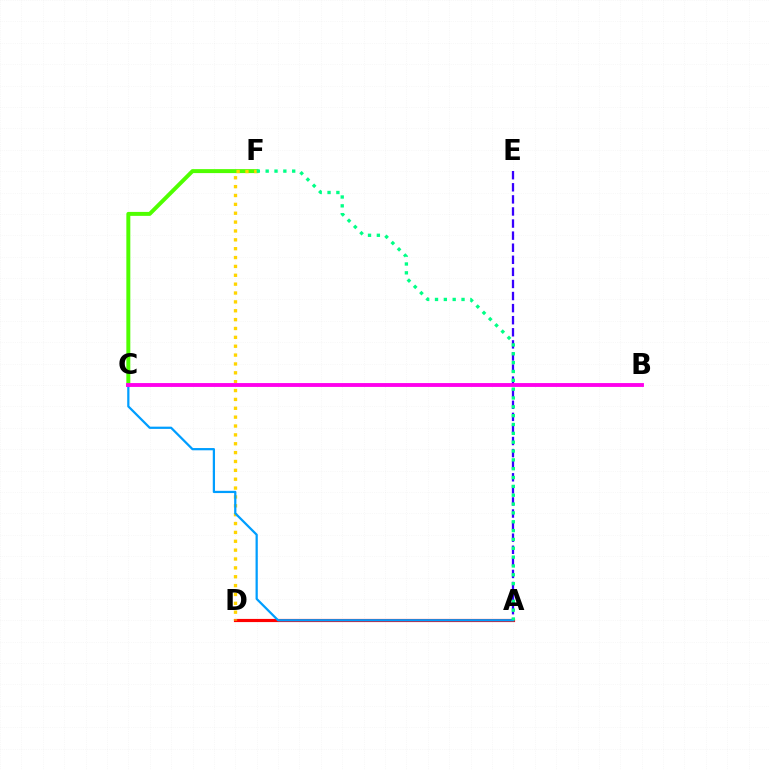{('A', 'D'): [{'color': '#ff0000', 'line_style': 'solid', 'thickness': 2.28}], ('A', 'E'): [{'color': '#3700ff', 'line_style': 'dashed', 'thickness': 1.64}], ('C', 'F'): [{'color': '#4fff00', 'line_style': 'solid', 'thickness': 2.86}], ('D', 'F'): [{'color': '#ffd500', 'line_style': 'dotted', 'thickness': 2.41}], ('A', 'C'): [{'color': '#009eff', 'line_style': 'solid', 'thickness': 1.61}], ('A', 'F'): [{'color': '#00ff86', 'line_style': 'dotted', 'thickness': 2.4}], ('B', 'C'): [{'color': '#ff00ed', 'line_style': 'solid', 'thickness': 2.78}]}